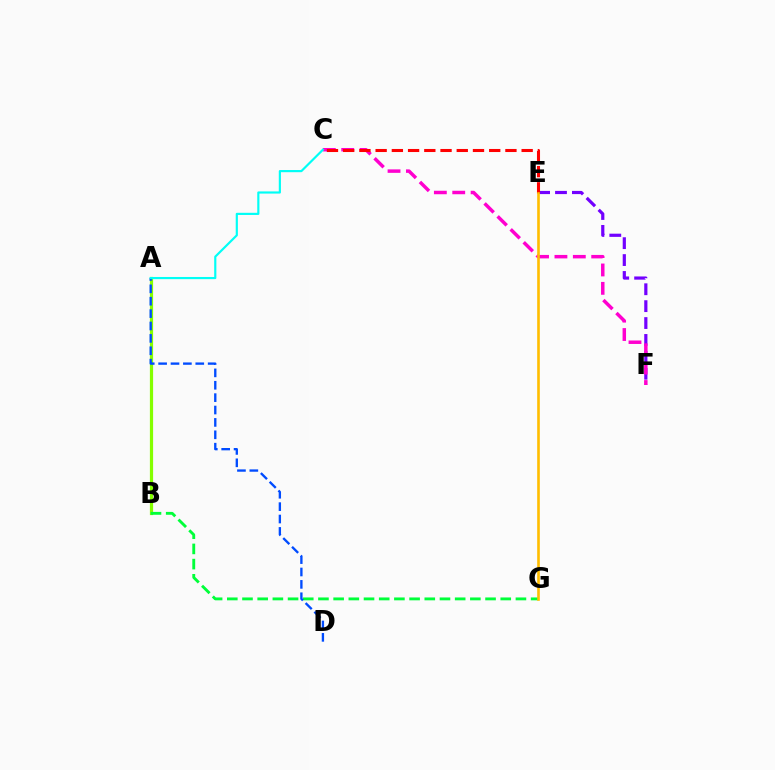{('A', 'B'): [{'color': '#84ff00', 'line_style': 'solid', 'thickness': 2.31}], ('E', 'F'): [{'color': '#7200ff', 'line_style': 'dashed', 'thickness': 2.3}], ('C', 'F'): [{'color': '#ff00cf', 'line_style': 'dashed', 'thickness': 2.5}], ('B', 'G'): [{'color': '#00ff39', 'line_style': 'dashed', 'thickness': 2.06}], ('C', 'E'): [{'color': '#ff0000', 'line_style': 'dashed', 'thickness': 2.2}], ('A', 'D'): [{'color': '#004bff', 'line_style': 'dashed', 'thickness': 1.68}], ('A', 'C'): [{'color': '#00fff6', 'line_style': 'solid', 'thickness': 1.56}], ('E', 'G'): [{'color': '#ffbd00', 'line_style': 'solid', 'thickness': 1.89}]}